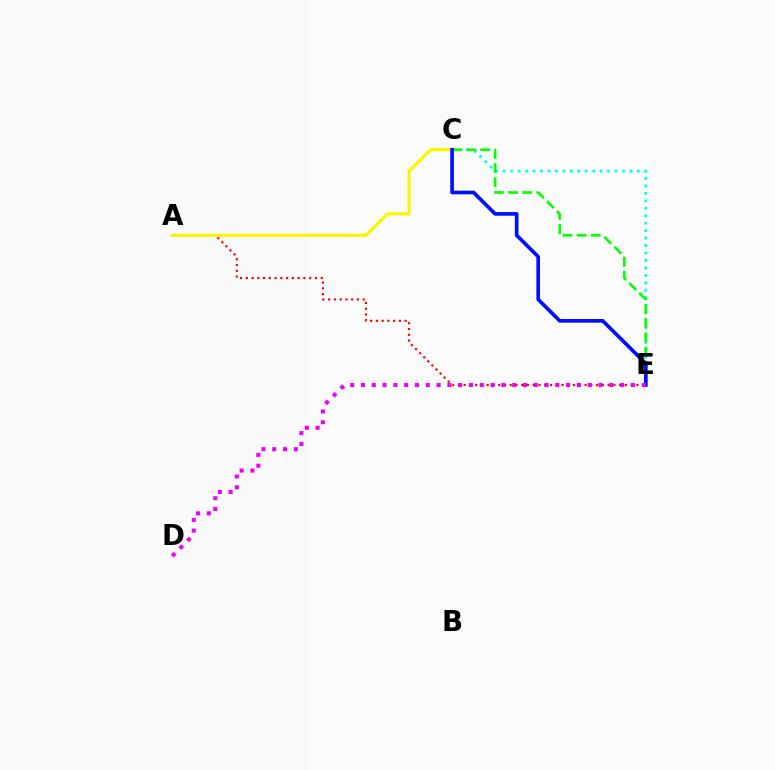{('C', 'E'): [{'color': '#00fff6', 'line_style': 'dotted', 'thickness': 2.02}, {'color': '#08ff00', 'line_style': 'dashed', 'thickness': 1.92}, {'color': '#0010ff', 'line_style': 'solid', 'thickness': 2.64}], ('A', 'E'): [{'color': '#ff0000', 'line_style': 'dotted', 'thickness': 1.57}], ('A', 'C'): [{'color': '#fcf500', 'line_style': 'solid', 'thickness': 2.28}], ('D', 'E'): [{'color': '#ee00ff', 'line_style': 'dotted', 'thickness': 2.93}]}